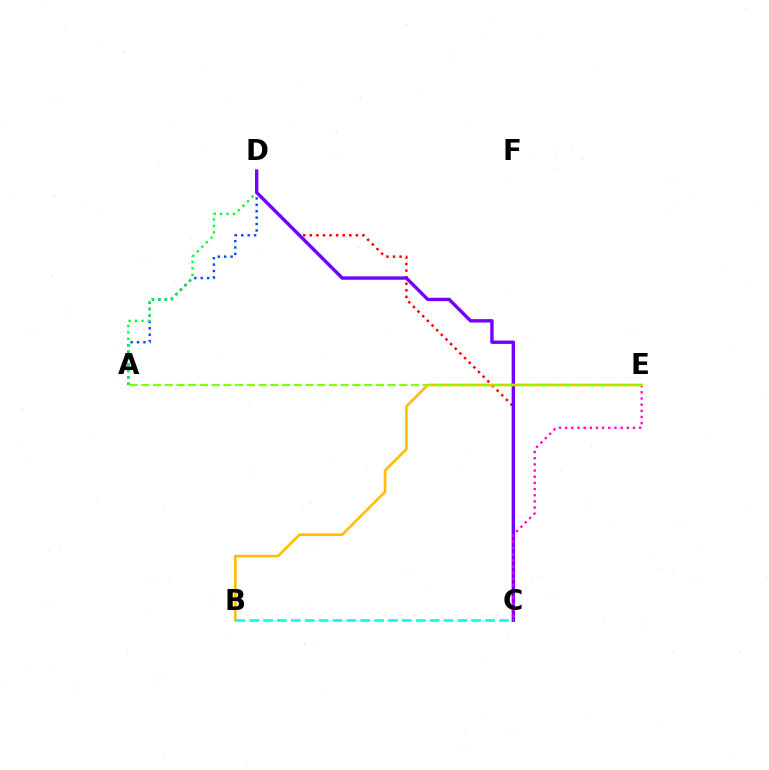{('A', 'D'): [{'color': '#004bff', 'line_style': 'dotted', 'thickness': 1.74}, {'color': '#00ff39', 'line_style': 'dotted', 'thickness': 1.75}], ('C', 'D'): [{'color': '#ff0000', 'line_style': 'dotted', 'thickness': 1.79}, {'color': '#7200ff', 'line_style': 'solid', 'thickness': 2.44}], ('C', 'E'): [{'color': '#ff00cf', 'line_style': 'dotted', 'thickness': 1.68}], ('B', 'E'): [{'color': '#ffbd00', 'line_style': 'solid', 'thickness': 1.89}], ('B', 'C'): [{'color': '#00fff6', 'line_style': 'dashed', 'thickness': 1.89}], ('A', 'E'): [{'color': '#84ff00', 'line_style': 'dashed', 'thickness': 1.59}]}